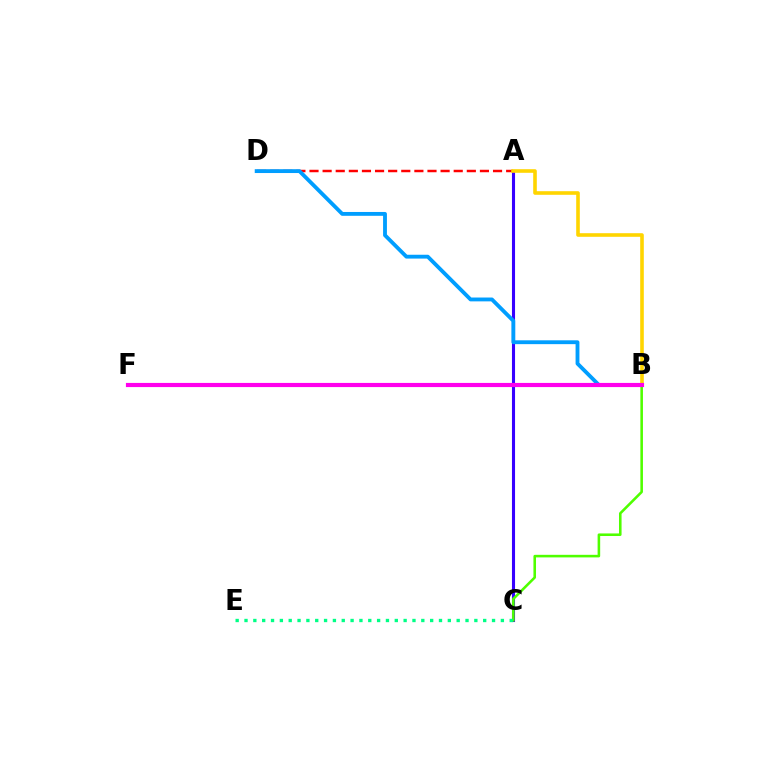{('A', 'C'): [{'color': '#3700ff', 'line_style': 'solid', 'thickness': 2.22}], ('A', 'D'): [{'color': '#ff0000', 'line_style': 'dashed', 'thickness': 1.78}], ('A', 'B'): [{'color': '#ffd500', 'line_style': 'solid', 'thickness': 2.6}], ('B', 'C'): [{'color': '#4fff00', 'line_style': 'solid', 'thickness': 1.85}], ('B', 'D'): [{'color': '#009eff', 'line_style': 'solid', 'thickness': 2.77}], ('C', 'E'): [{'color': '#00ff86', 'line_style': 'dotted', 'thickness': 2.4}], ('B', 'F'): [{'color': '#ff00ed', 'line_style': 'solid', 'thickness': 2.99}]}